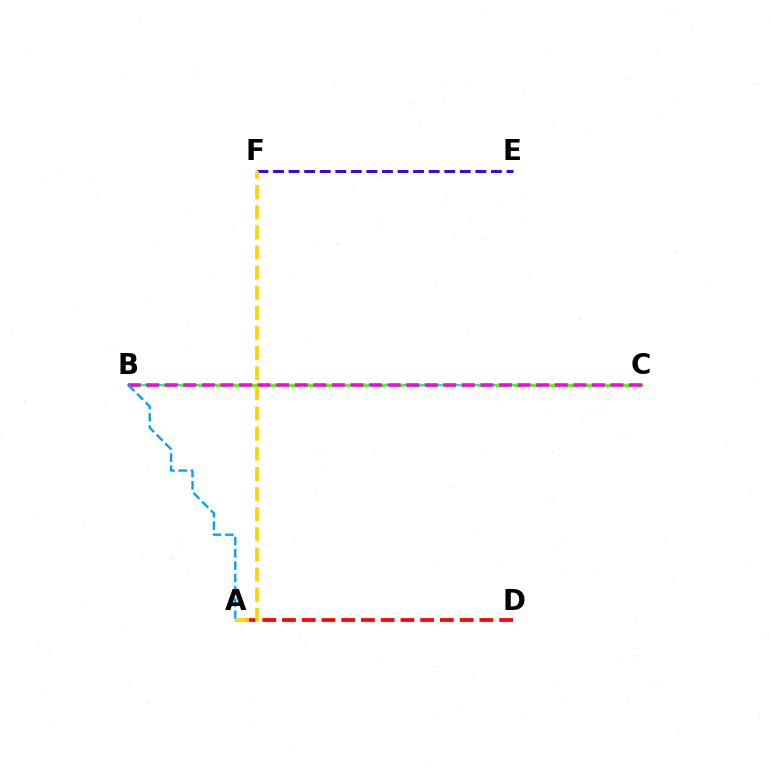{('B', 'C'): [{'color': '#00ff86', 'line_style': 'solid', 'thickness': 1.71}, {'color': '#4fff00', 'line_style': 'dashed', 'thickness': 2.38}, {'color': '#ff00ed', 'line_style': 'dashed', 'thickness': 2.52}], ('E', 'F'): [{'color': '#3700ff', 'line_style': 'dashed', 'thickness': 2.11}], ('A', 'D'): [{'color': '#ff0000', 'line_style': 'dashed', 'thickness': 2.68}], ('A', 'B'): [{'color': '#009eff', 'line_style': 'dashed', 'thickness': 1.67}], ('A', 'F'): [{'color': '#ffd500', 'line_style': 'dashed', 'thickness': 2.74}]}